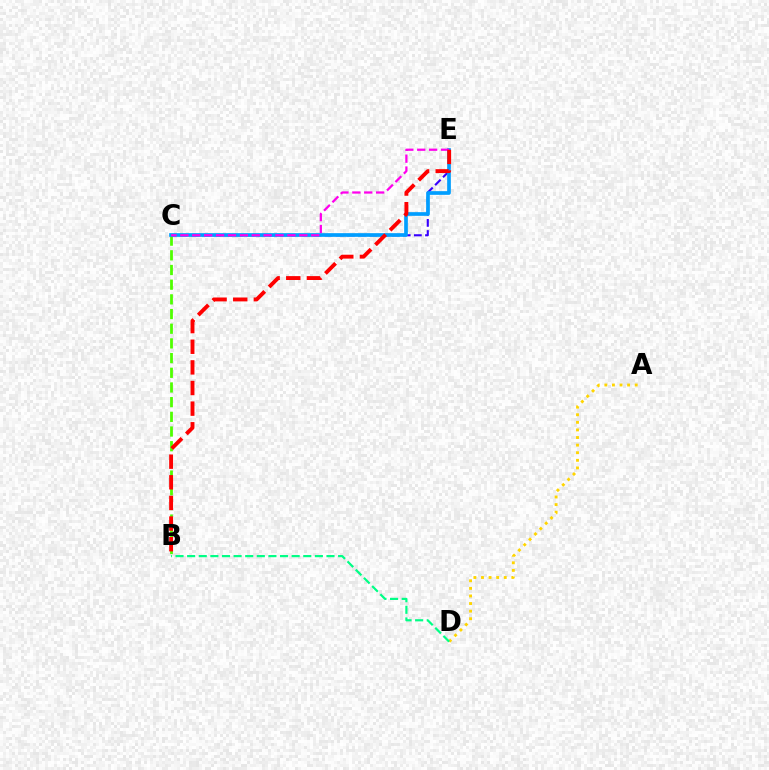{('B', 'C'): [{'color': '#4fff00', 'line_style': 'dashed', 'thickness': 1.99}], ('C', 'E'): [{'color': '#3700ff', 'line_style': 'dashed', 'thickness': 1.52}, {'color': '#009eff', 'line_style': 'solid', 'thickness': 2.65}, {'color': '#ff00ed', 'line_style': 'dashed', 'thickness': 1.62}], ('A', 'D'): [{'color': '#ffd500', 'line_style': 'dotted', 'thickness': 2.06}], ('B', 'D'): [{'color': '#00ff86', 'line_style': 'dashed', 'thickness': 1.58}], ('B', 'E'): [{'color': '#ff0000', 'line_style': 'dashed', 'thickness': 2.8}]}